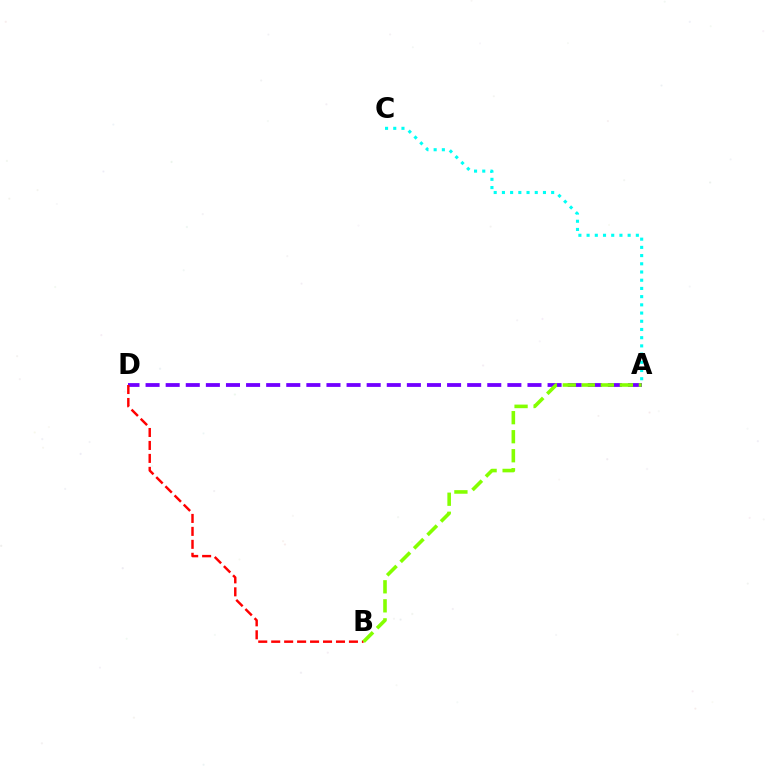{('A', 'C'): [{'color': '#00fff6', 'line_style': 'dotted', 'thickness': 2.23}], ('A', 'D'): [{'color': '#7200ff', 'line_style': 'dashed', 'thickness': 2.73}], ('B', 'D'): [{'color': '#ff0000', 'line_style': 'dashed', 'thickness': 1.76}], ('A', 'B'): [{'color': '#84ff00', 'line_style': 'dashed', 'thickness': 2.58}]}